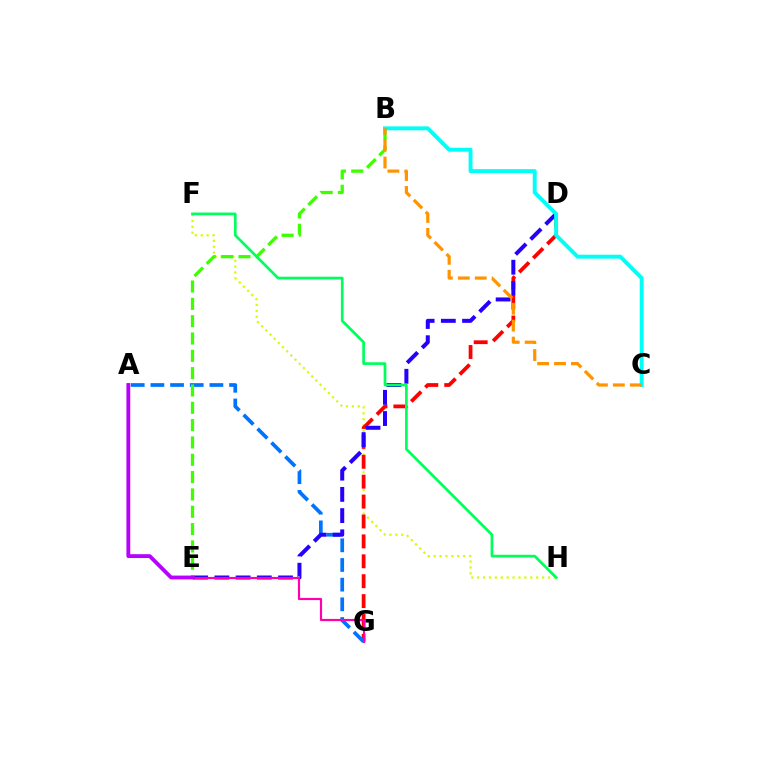{('F', 'H'): [{'color': '#d1ff00', 'line_style': 'dotted', 'thickness': 1.6}, {'color': '#00ff5c', 'line_style': 'solid', 'thickness': 1.95}], ('D', 'G'): [{'color': '#ff0000', 'line_style': 'dashed', 'thickness': 2.7}], ('A', 'G'): [{'color': '#0074ff', 'line_style': 'dashed', 'thickness': 2.67}], ('D', 'E'): [{'color': '#2500ff', 'line_style': 'dashed', 'thickness': 2.88}], ('B', 'E'): [{'color': '#3dff00', 'line_style': 'dashed', 'thickness': 2.35}], ('E', 'G'): [{'color': '#ff00ac', 'line_style': 'solid', 'thickness': 1.56}], ('A', 'E'): [{'color': '#b900ff', 'line_style': 'solid', 'thickness': 2.77}], ('B', 'C'): [{'color': '#00fff6', 'line_style': 'solid', 'thickness': 2.83}, {'color': '#ff9400', 'line_style': 'dashed', 'thickness': 2.3}]}